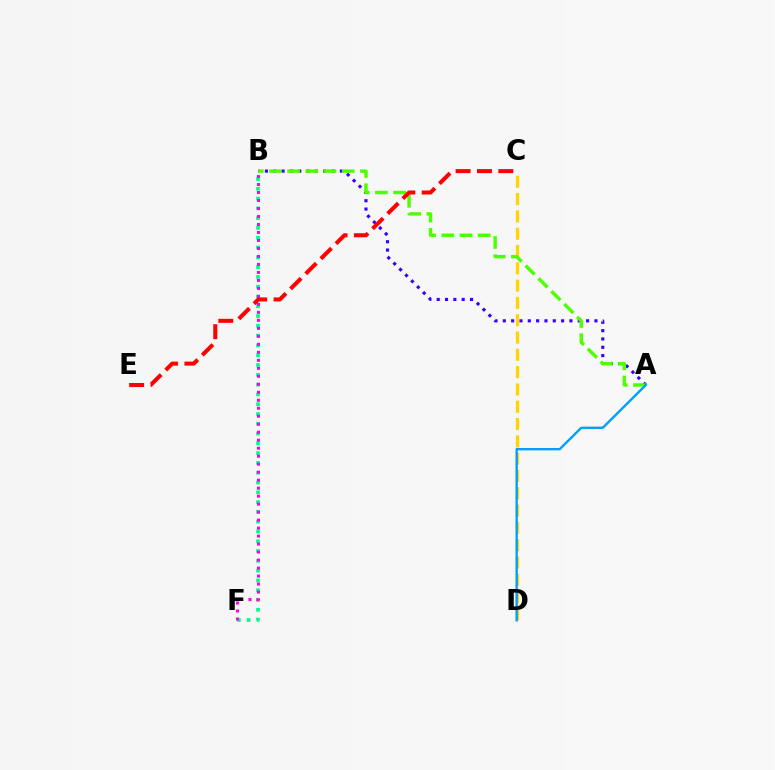{('A', 'B'): [{'color': '#3700ff', 'line_style': 'dotted', 'thickness': 2.26}, {'color': '#4fff00', 'line_style': 'dashed', 'thickness': 2.47}], ('B', 'F'): [{'color': '#00ff86', 'line_style': 'dotted', 'thickness': 2.66}, {'color': '#ff00ed', 'line_style': 'dotted', 'thickness': 2.17}], ('C', 'D'): [{'color': '#ffd500', 'line_style': 'dashed', 'thickness': 2.35}], ('C', 'E'): [{'color': '#ff0000', 'line_style': 'dashed', 'thickness': 2.9}], ('A', 'D'): [{'color': '#009eff', 'line_style': 'solid', 'thickness': 1.7}]}